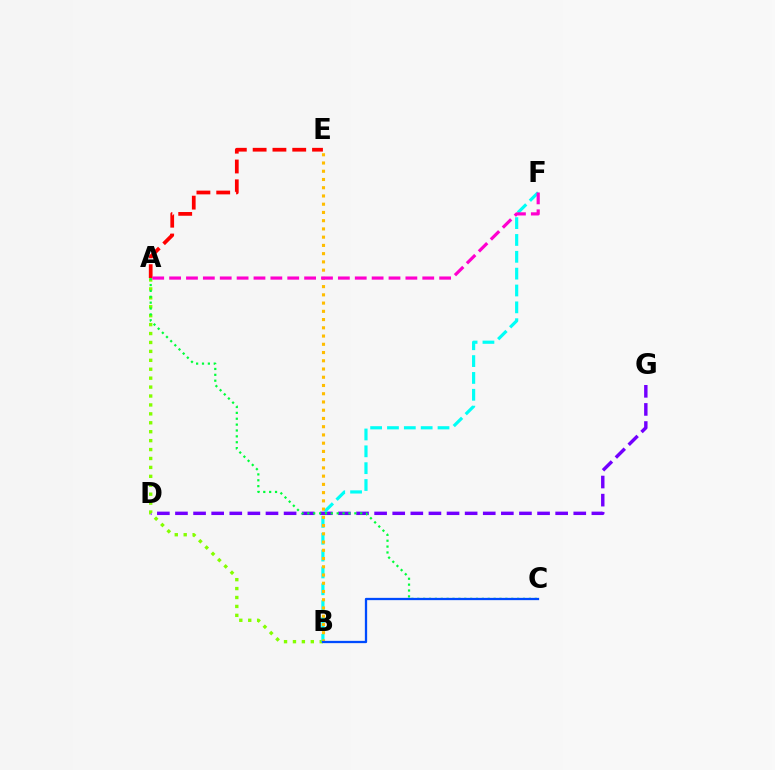{('D', 'G'): [{'color': '#7200ff', 'line_style': 'dashed', 'thickness': 2.46}], ('A', 'B'): [{'color': '#84ff00', 'line_style': 'dotted', 'thickness': 2.42}], ('B', 'F'): [{'color': '#00fff6', 'line_style': 'dashed', 'thickness': 2.29}], ('A', 'E'): [{'color': '#ff0000', 'line_style': 'dashed', 'thickness': 2.69}], ('B', 'E'): [{'color': '#ffbd00', 'line_style': 'dotted', 'thickness': 2.24}], ('A', 'C'): [{'color': '#00ff39', 'line_style': 'dotted', 'thickness': 1.6}], ('B', 'C'): [{'color': '#004bff', 'line_style': 'solid', 'thickness': 1.65}], ('A', 'F'): [{'color': '#ff00cf', 'line_style': 'dashed', 'thickness': 2.29}]}